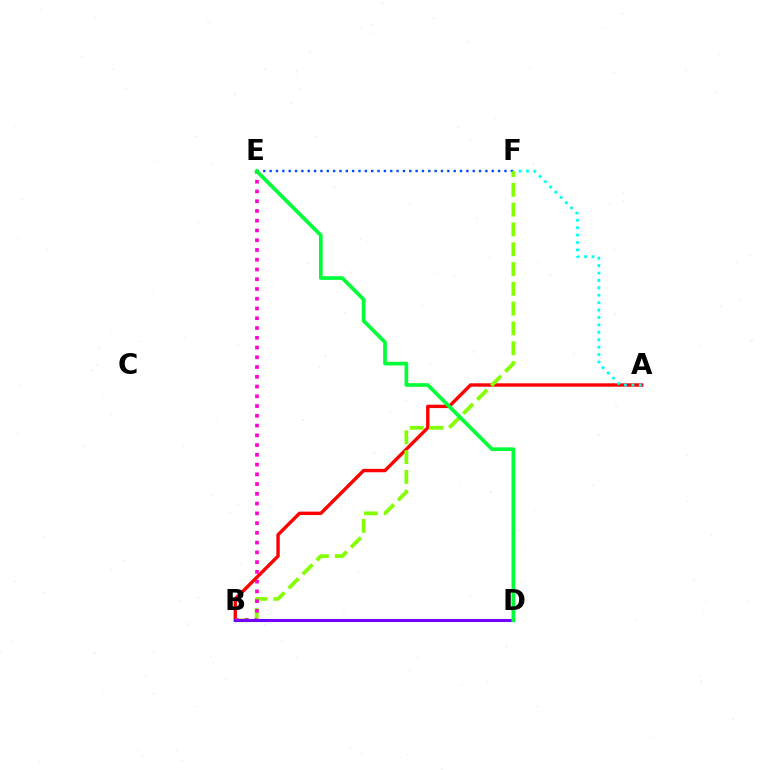{('E', 'F'): [{'color': '#004bff', 'line_style': 'dotted', 'thickness': 1.72}], ('A', 'B'): [{'color': '#ff0000', 'line_style': 'solid', 'thickness': 2.45}], ('B', 'F'): [{'color': '#84ff00', 'line_style': 'dashed', 'thickness': 2.69}], ('B', 'D'): [{'color': '#ffbd00', 'line_style': 'dashed', 'thickness': 2.04}, {'color': '#7200ff', 'line_style': 'solid', 'thickness': 2.19}], ('B', 'E'): [{'color': '#ff00cf', 'line_style': 'dotted', 'thickness': 2.65}], ('A', 'F'): [{'color': '#00fff6', 'line_style': 'dotted', 'thickness': 2.01}], ('D', 'E'): [{'color': '#00ff39', 'line_style': 'solid', 'thickness': 2.66}]}